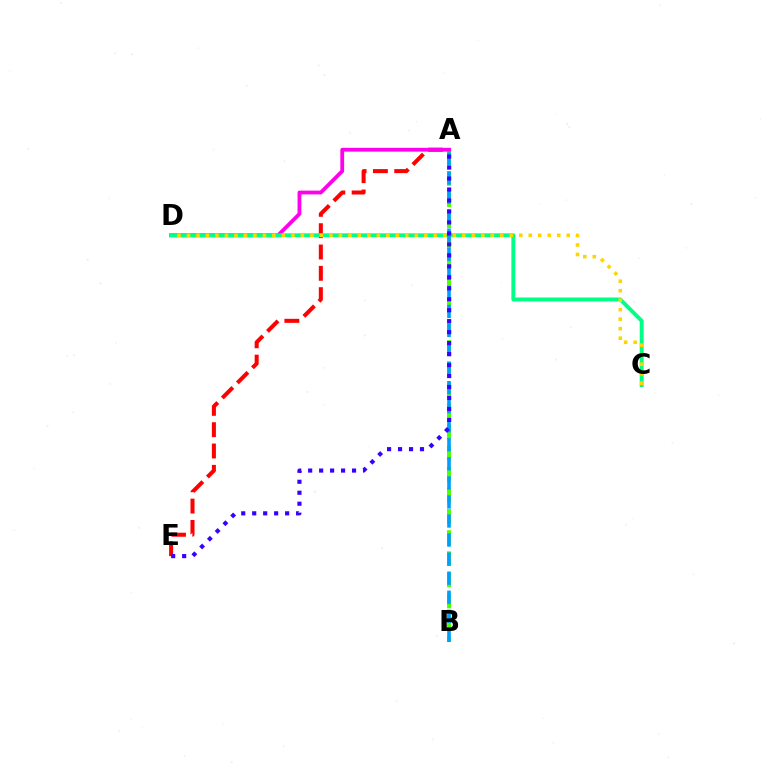{('A', 'B'): [{'color': '#4fff00', 'line_style': 'dashed', 'thickness': 2.87}, {'color': '#009eff', 'line_style': 'dashed', 'thickness': 2.59}], ('A', 'E'): [{'color': '#ff0000', 'line_style': 'dashed', 'thickness': 2.9}, {'color': '#3700ff', 'line_style': 'dotted', 'thickness': 2.98}], ('A', 'D'): [{'color': '#ff00ed', 'line_style': 'solid', 'thickness': 2.73}], ('C', 'D'): [{'color': '#00ff86', 'line_style': 'solid', 'thickness': 2.81}, {'color': '#ffd500', 'line_style': 'dotted', 'thickness': 2.58}]}